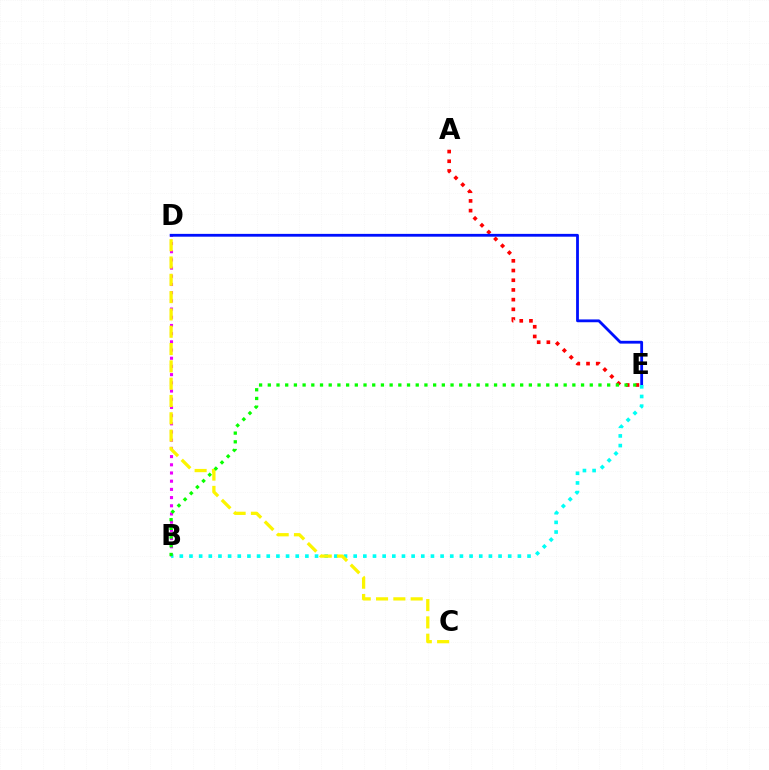{('A', 'E'): [{'color': '#ff0000', 'line_style': 'dotted', 'thickness': 2.64}], ('B', 'D'): [{'color': '#ee00ff', 'line_style': 'dotted', 'thickness': 2.23}], ('D', 'E'): [{'color': '#0010ff', 'line_style': 'solid', 'thickness': 2.02}], ('B', 'E'): [{'color': '#00fff6', 'line_style': 'dotted', 'thickness': 2.62}, {'color': '#08ff00', 'line_style': 'dotted', 'thickness': 2.36}], ('C', 'D'): [{'color': '#fcf500', 'line_style': 'dashed', 'thickness': 2.35}]}